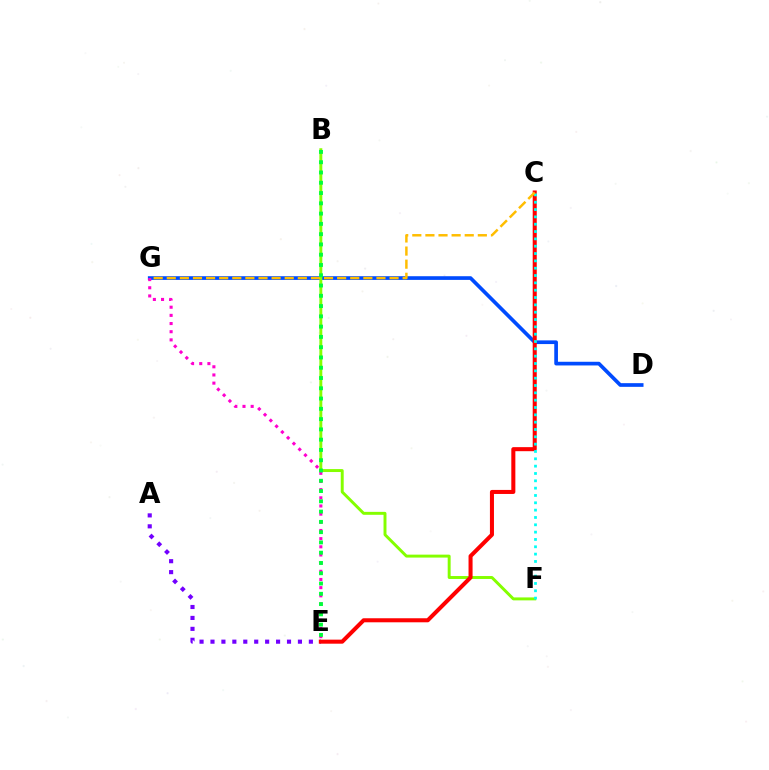{('D', 'G'): [{'color': '#004bff', 'line_style': 'solid', 'thickness': 2.65}], ('E', 'G'): [{'color': '#ff00cf', 'line_style': 'dotted', 'thickness': 2.22}], ('B', 'F'): [{'color': '#84ff00', 'line_style': 'solid', 'thickness': 2.12}], ('A', 'E'): [{'color': '#7200ff', 'line_style': 'dotted', 'thickness': 2.97}], ('C', 'E'): [{'color': '#ff0000', 'line_style': 'solid', 'thickness': 2.91}], ('C', 'F'): [{'color': '#00fff6', 'line_style': 'dotted', 'thickness': 1.99}], ('C', 'G'): [{'color': '#ffbd00', 'line_style': 'dashed', 'thickness': 1.78}], ('B', 'E'): [{'color': '#00ff39', 'line_style': 'dotted', 'thickness': 2.79}]}